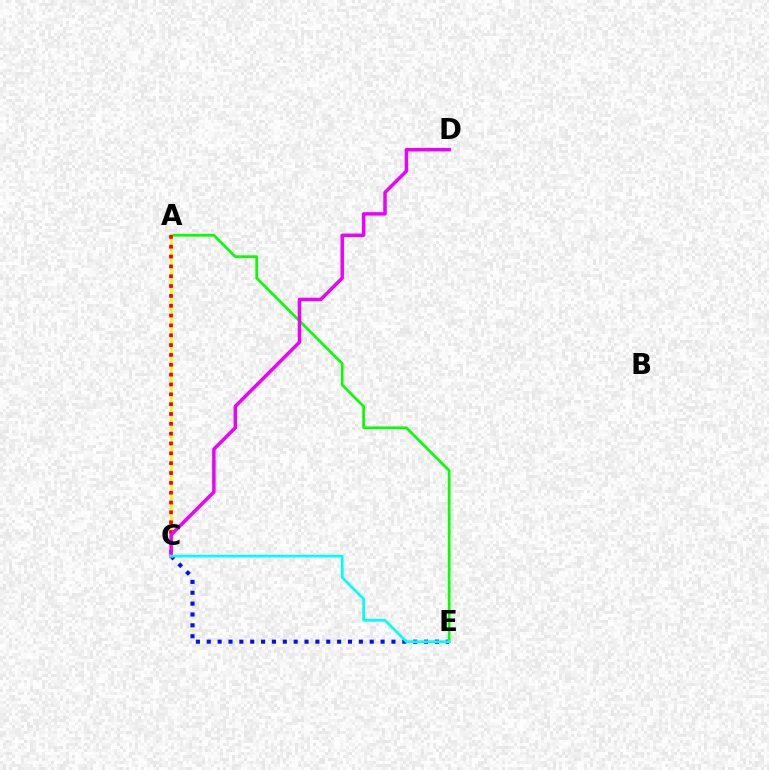{('C', 'E'): [{'color': '#0010ff', 'line_style': 'dotted', 'thickness': 2.95}, {'color': '#00fff6', 'line_style': 'solid', 'thickness': 1.94}], ('A', 'E'): [{'color': '#08ff00', 'line_style': 'solid', 'thickness': 1.93}], ('A', 'C'): [{'color': '#fcf500', 'line_style': 'solid', 'thickness': 1.87}, {'color': '#ff0000', 'line_style': 'dotted', 'thickness': 2.67}], ('C', 'D'): [{'color': '#ee00ff', 'line_style': 'solid', 'thickness': 2.5}]}